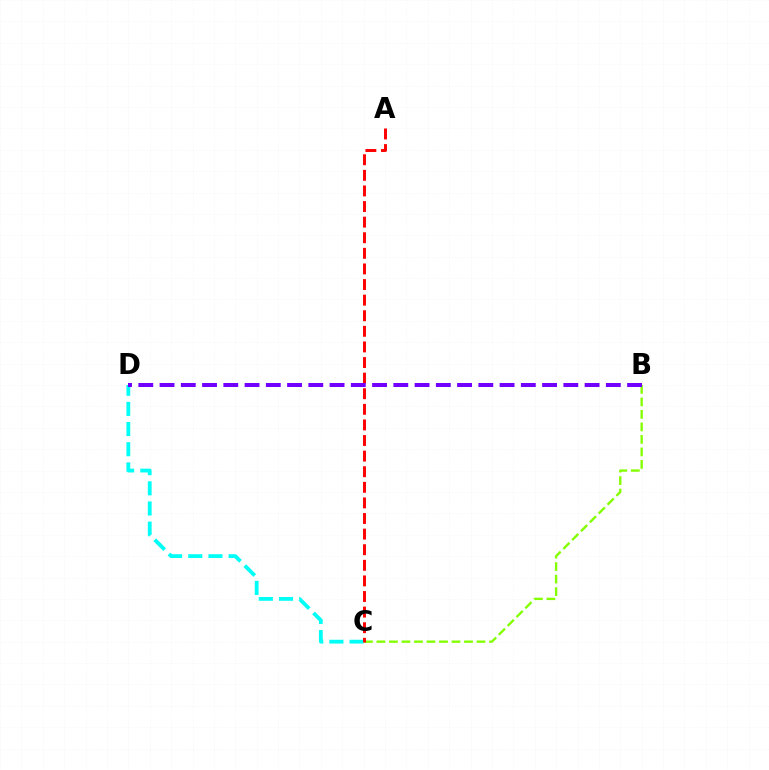{('C', 'D'): [{'color': '#00fff6', 'line_style': 'dashed', 'thickness': 2.74}], ('B', 'C'): [{'color': '#84ff00', 'line_style': 'dashed', 'thickness': 1.7}], ('A', 'C'): [{'color': '#ff0000', 'line_style': 'dashed', 'thickness': 2.12}], ('B', 'D'): [{'color': '#7200ff', 'line_style': 'dashed', 'thickness': 2.89}]}